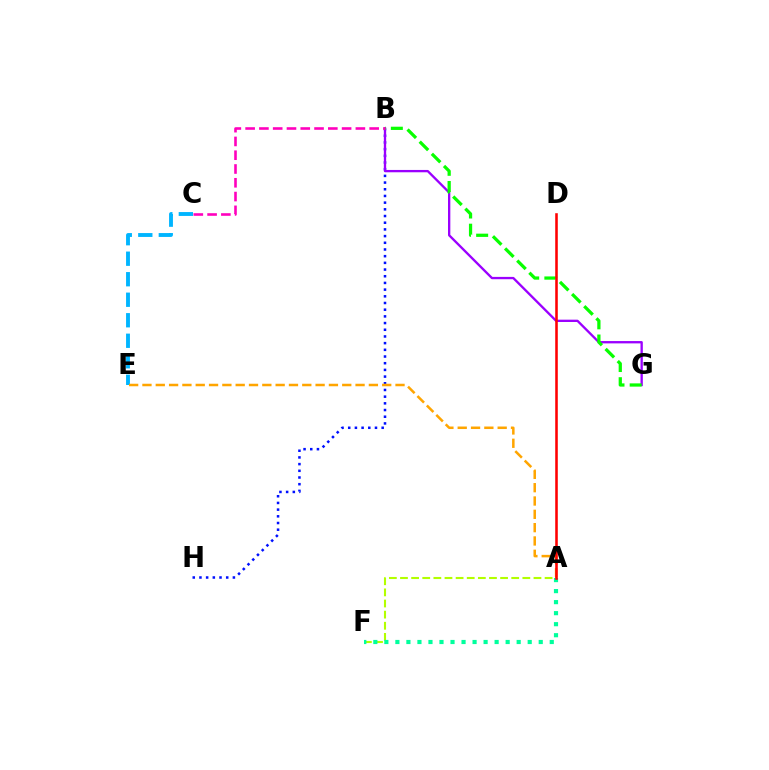{('A', 'F'): [{'color': '#b3ff00', 'line_style': 'dashed', 'thickness': 1.51}, {'color': '#00ff9d', 'line_style': 'dotted', 'thickness': 3.0}], ('B', 'H'): [{'color': '#0010ff', 'line_style': 'dotted', 'thickness': 1.82}], ('B', 'G'): [{'color': '#9b00ff', 'line_style': 'solid', 'thickness': 1.67}, {'color': '#08ff00', 'line_style': 'dashed', 'thickness': 2.33}], ('B', 'C'): [{'color': '#ff00bd', 'line_style': 'dashed', 'thickness': 1.87}], ('C', 'E'): [{'color': '#00b5ff', 'line_style': 'dashed', 'thickness': 2.79}], ('A', 'E'): [{'color': '#ffa500', 'line_style': 'dashed', 'thickness': 1.81}], ('A', 'D'): [{'color': '#ff0000', 'line_style': 'solid', 'thickness': 1.85}]}